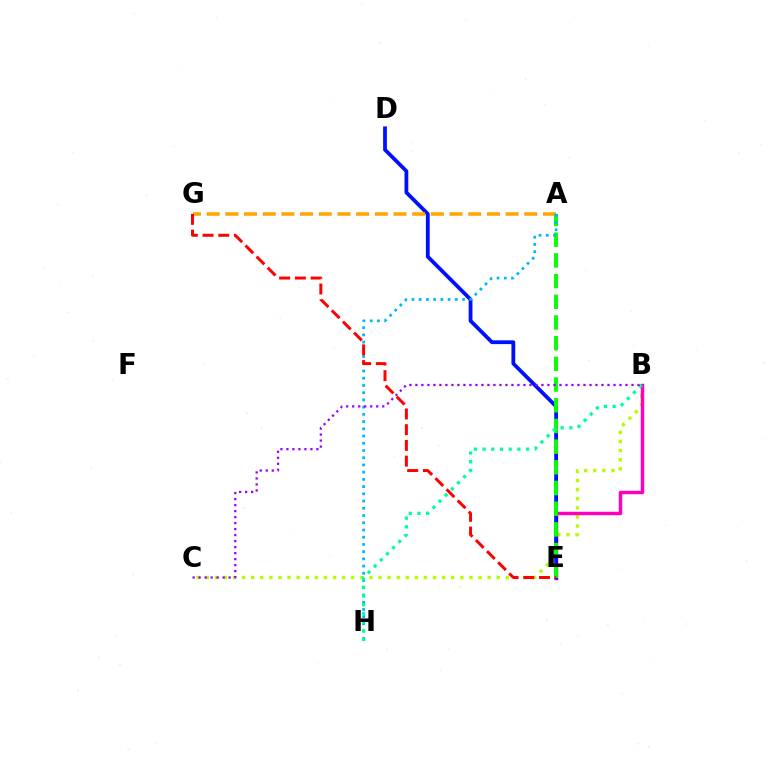{('B', 'C'): [{'color': '#b3ff00', 'line_style': 'dotted', 'thickness': 2.47}, {'color': '#9b00ff', 'line_style': 'dotted', 'thickness': 1.63}], ('B', 'E'): [{'color': '#ff00bd', 'line_style': 'solid', 'thickness': 2.5}], ('D', 'E'): [{'color': '#0010ff', 'line_style': 'solid', 'thickness': 2.73}], ('A', 'G'): [{'color': '#ffa500', 'line_style': 'dashed', 'thickness': 2.54}], ('A', 'E'): [{'color': '#08ff00', 'line_style': 'dashed', 'thickness': 2.81}], ('A', 'H'): [{'color': '#00b5ff', 'line_style': 'dotted', 'thickness': 1.96}], ('E', 'G'): [{'color': '#ff0000', 'line_style': 'dashed', 'thickness': 2.14}], ('B', 'H'): [{'color': '#00ff9d', 'line_style': 'dotted', 'thickness': 2.36}]}